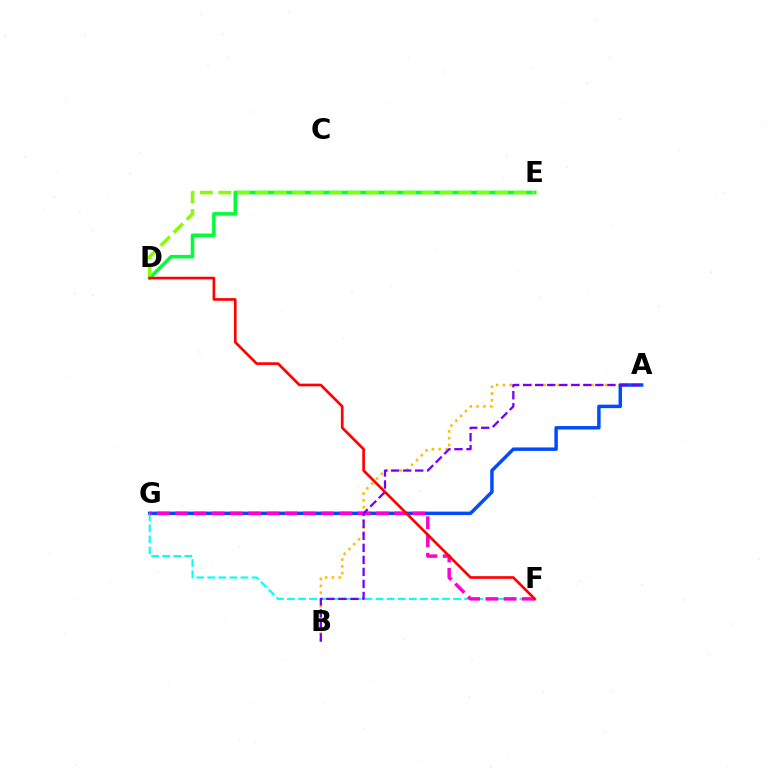{('A', 'B'): [{'color': '#ffbd00', 'line_style': 'dotted', 'thickness': 1.85}, {'color': '#7200ff', 'line_style': 'dashed', 'thickness': 1.63}], ('A', 'G'): [{'color': '#004bff', 'line_style': 'solid', 'thickness': 2.49}], ('F', 'G'): [{'color': '#00fff6', 'line_style': 'dashed', 'thickness': 1.5}, {'color': '#ff00cf', 'line_style': 'dashed', 'thickness': 2.48}], ('D', 'E'): [{'color': '#00ff39', 'line_style': 'solid', 'thickness': 2.57}, {'color': '#84ff00', 'line_style': 'dashed', 'thickness': 2.51}], ('D', 'F'): [{'color': '#ff0000', 'line_style': 'solid', 'thickness': 1.92}]}